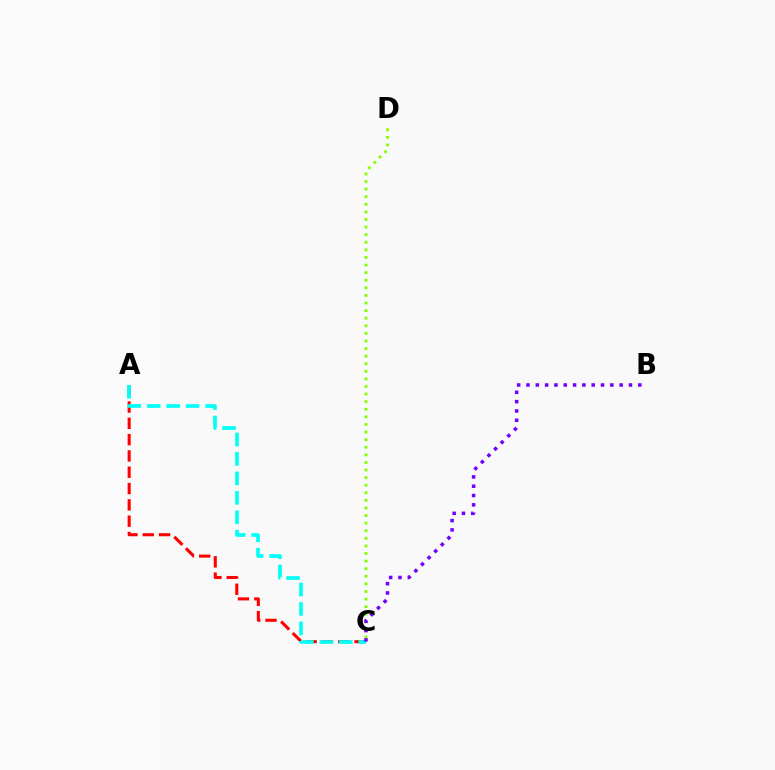{('A', 'C'): [{'color': '#ff0000', 'line_style': 'dashed', 'thickness': 2.22}, {'color': '#00fff6', 'line_style': 'dashed', 'thickness': 2.64}], ('C', 'D'): [{'color': '#84ff00', 'line_style': 'dotted', 'thickness': 2.06}], ('B', 'C'): [{'color': '#7200ff', 'line_style': 'dotted', 'thickness': 2.53}]}